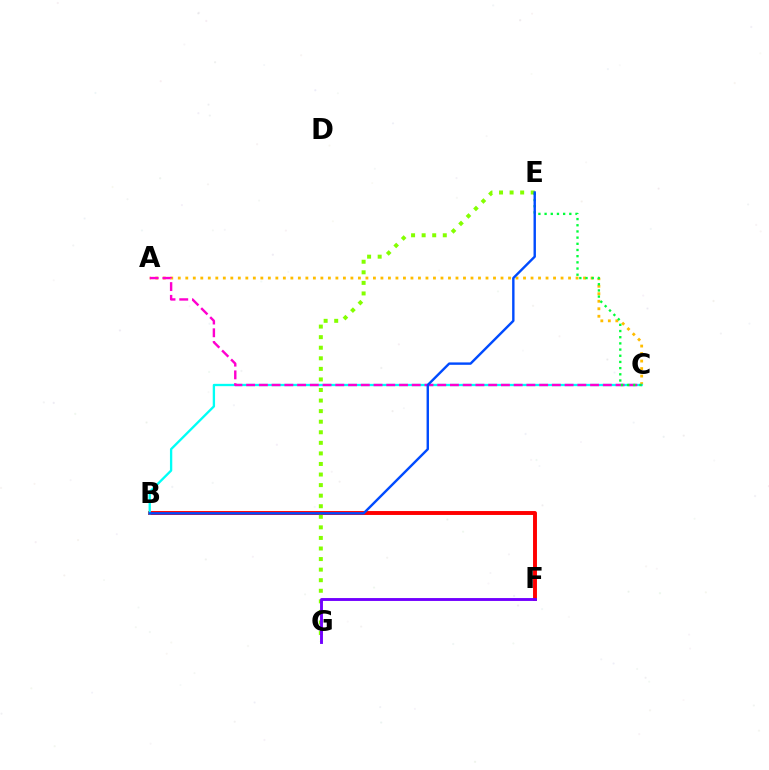{('B', 'F'): [{'color': '#ff0000', 'line_style': 'solid', 'thickness': 2.82}], ('A', 'C'): [{'color': '#ffbd00', 'line_style': 'dotted', 'thickness': 2.04}, {'color': '#ff00cf', 'line_style': 'dashed', 'thickness': 1.73}], ('E', 'G'): [{'color': '#84ff00', 'line_style': 'dotted', 'thickness': 2.87}], ('B', 'C'): [{'color': '#00fff6', 'line_style': 'solid', 'thickness': 1.67}], ('C', 'E'): [{'color': '#00ff39', 'line_style': 'dotted', 'thickness': 1.68}], ('B', 'E'): [{'color': '#004bff', 'line_style': 'solid', 'thickness': 1.73}], ('F', 'G'): [{'color': '#7200ff', 'line_style': 'solid', 'thickness': 2.08}]}